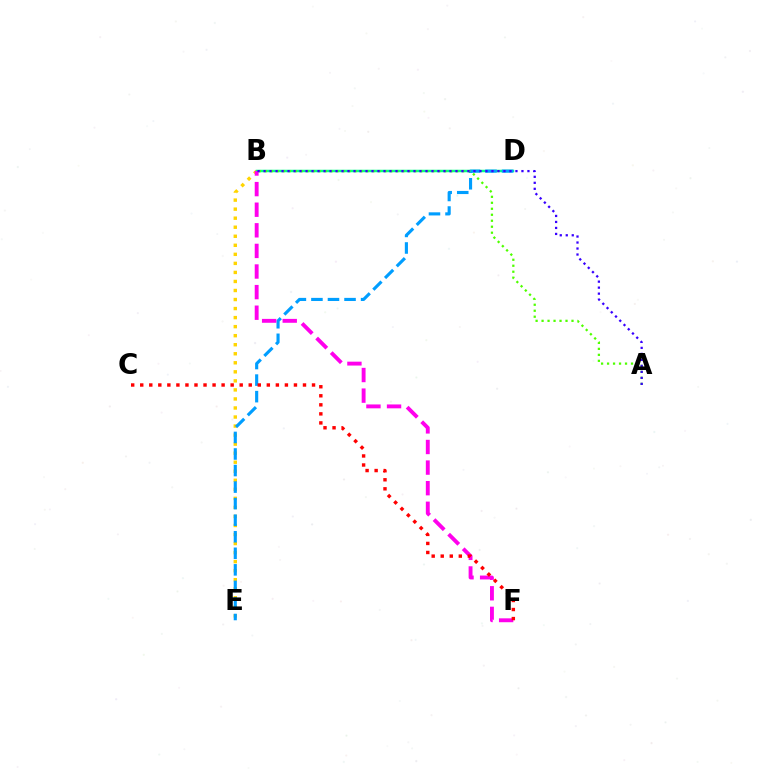{('B', 'E'): [{'color': '#ffd500', 'line_style': 'dotted', 'thickness': 2.46}], ('B', 'D'): [{'color': '#00ff86', 'line_style': 'solid', 'thickness': 1.8}], ('D', 'E'): [{'color': '#009eff', 'line_style': 'dashed', 'thickness': 2.25}], ('B', 'F'): [{'color': '#ff00ed', 'line_style': 'dashed', 'thickness': 2.8}], ('A', 'B'): [{'color': '#4fff00', 'line_style': 'dotted', 'thickness': 1.63}, {'color': '#3700ff', 'line_style': 'dotted', 'thickness': 1.63}], ('C', 'F'): [{'color': '#ff0000', 'line_style': 'dotted', 'thickness': 2.46}]}